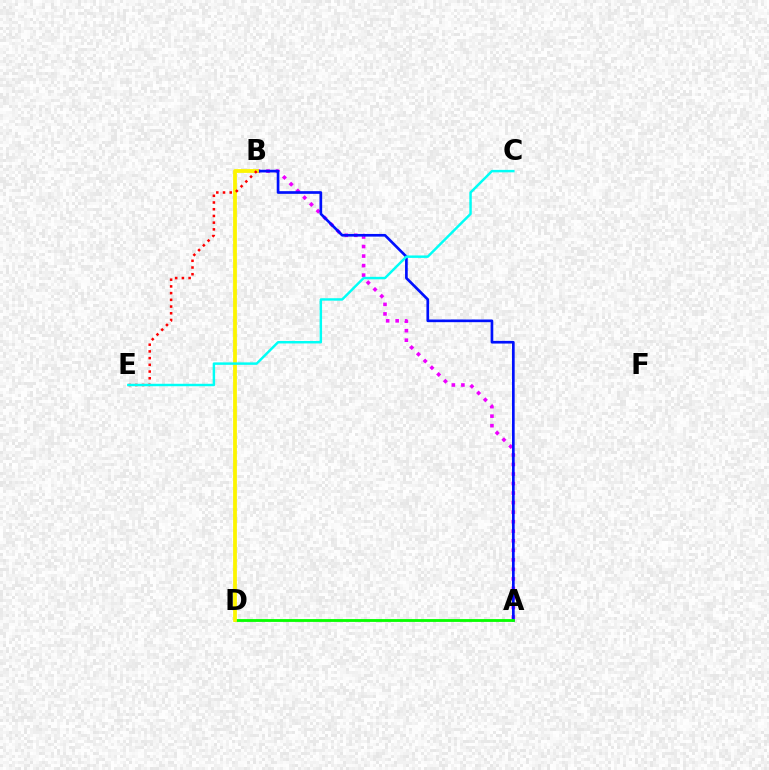{('A', 'B'): [{'color': '#ee00ff', 'line_style': 'dotted', 'thickness': 2.59}, {'color': '#0010ff', 'line_style': 'solid', 'thickness': 1.93}], ('A', 'D'): [{'color': '#08ff00', 'line_style': 'solid', 'thickness': 2.03}], ('B', 'D'): [{'color': '#fcf500', 'line_style': 'solid', 'thickness': 2.72}], ('B', 'E'): [{'color': '#ff0000', 'line_style': 'dotted', 'thickness': 1.82}], ('C', 'E'): [{'color': '#00fff6', 'line_style': 'solid', 'thickness': 1.77}]}